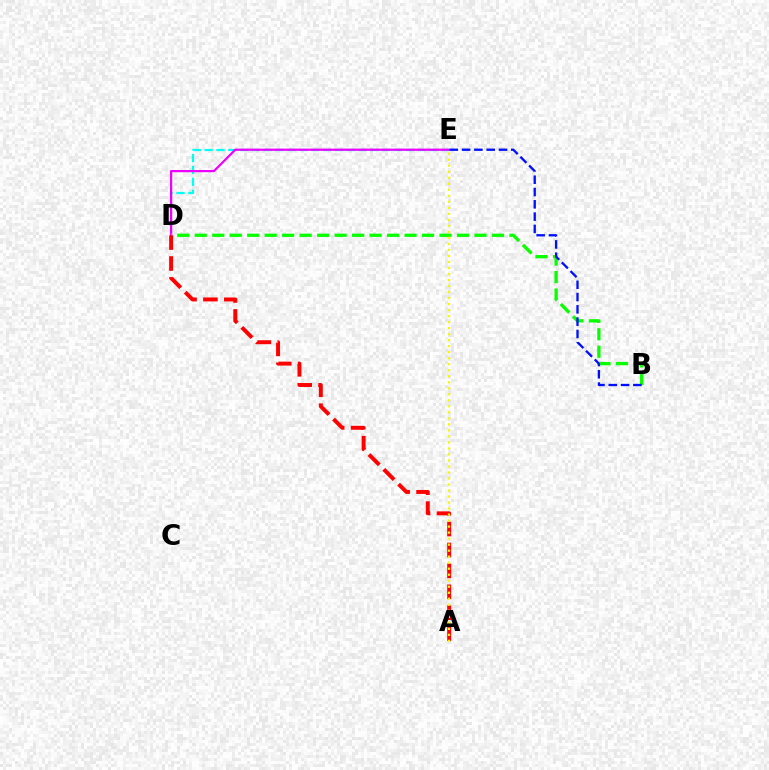{('D', 'E'): [{'color': '#00fff6', 'line_style': 'dashed', 'thickness': 1.61}, {'color': '#ee00ff', 'line_style': 'solid', 'thickness': 1.59}], ('B', 'D'): [{'color': '#08ff00', 'line_style': 'dashed', 'thickness': 2.38}], ('A', 'D'): [{'color': '#ff0000', 'line_style': 'dashed', 'thickness': 2.84}], ('B', 'E'): [{'color': '#0010ff', 'line_style': 'dashed', 'thickness': 1.67}], ('A', 'E'): [{'color': '#fcf500', 'line_style': 'dotted', 'thickness': 1.63}]}